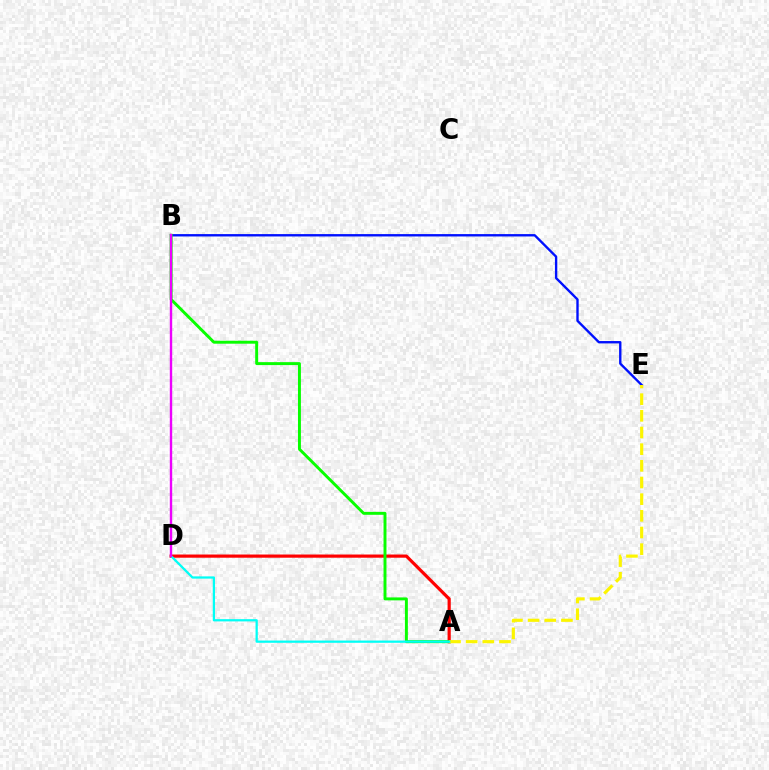{('B', 'E'): [{'color': '#0010ff', 'line_style': 'solid', 'thickness': 1.7}], ('A', 'D'): [{'color': '#ff0000', 'line_style': 'solid', 'thickness': 2.29}, {'color': '#00fff6', 'line_style': 'solid', 'thickness': 1.62}], ('A', 'B'): [{'color': '#08ff00', 'line_style': 'solid', 'thickness': 2.12}], ('A', 'E'): [{'color': '#fcf500', 'line_style': 'dashed', 'thickness': 2.26}], ('B', 'D'): [{'color': '#ee00ff', 'line_style': 'solid', 'thickness': 1.72}]}